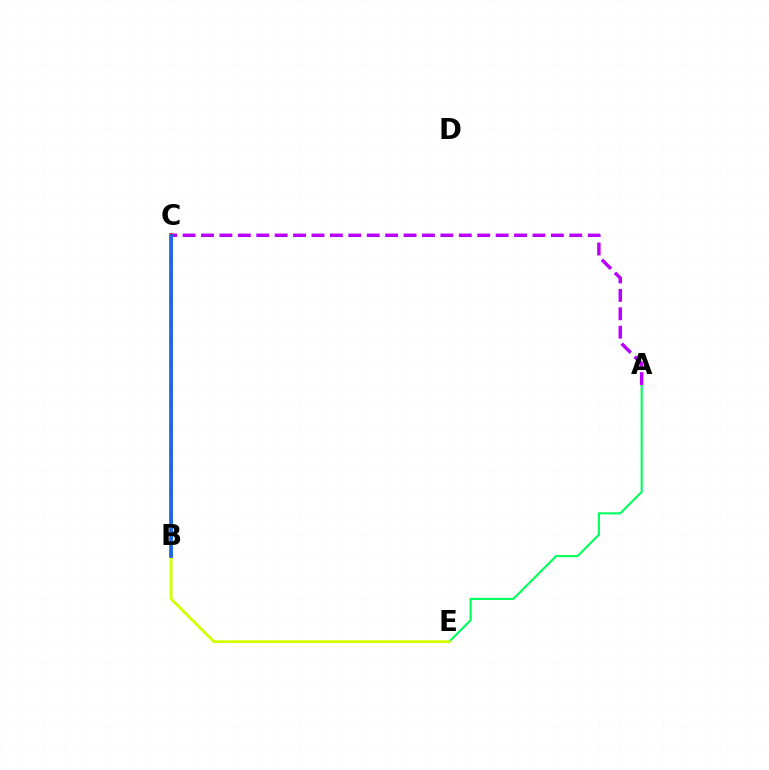{('A', 'E'): [{'color': '#00ff5c', 'line_style': 'solid', 'thickness': 1.52}], ('B', 'E'): [{'color': '#d1ff00', 'line_style': 'solid', 'thickness': 2.03}], ('A', 'C'): [{'color': '#b900ff', 'line_style': 'dashed', 'thickness': 2.5}], ('B', 'C'): [{'color': '#ff0000', 'line_style': 'solid', 'thickness': 2.53}, {'color': '#0074ff', 'line_style': 'solid', 'thickness': 1.97}]}